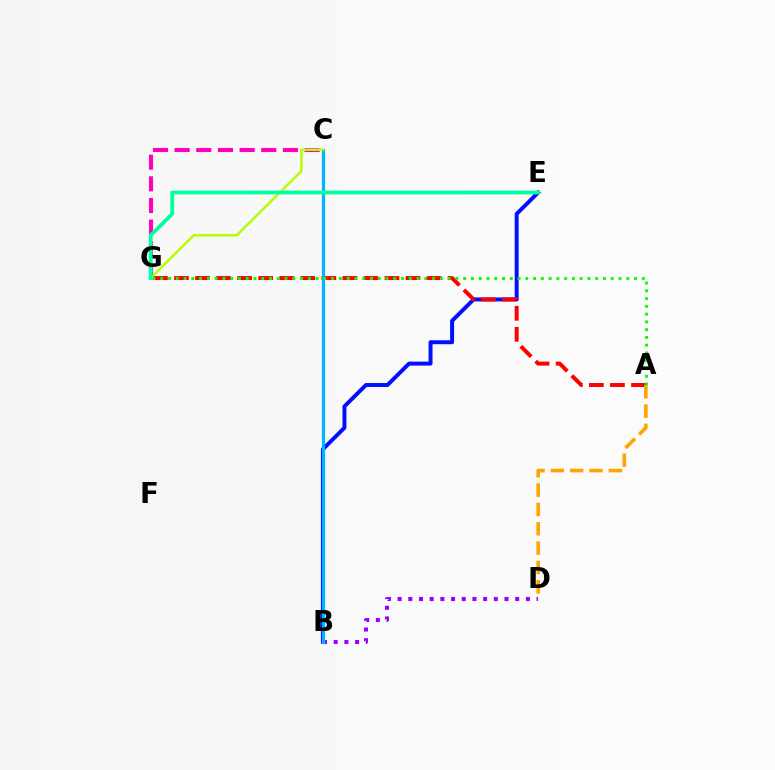{('B', 'E'): [{'color': '#0010ff', 'line_style': 'solid', 'thickness': 2.85}], ('B', 'D'): [{'color': '#9b00ff', 'line_style': 'dotted', 'thickness': 2.9}], ('A', 'G'): [{'color': '#ff0000', 'line_style': 'dashed', 'thickness': 2.86}, {'color': '#08ff00', 'line_style': 'dotted', 'thickness': 2.11}], ('C', 'G'): [{'color': '#ff00bd', 'line_style': 'dashed', 'thickness': 2.94}, {'color': '#b3ff00', 'line_style': 'solid', 'thickness': 1.79}], ('B', 'C'): [{'color': '#00b5ff', 'line_style': 'solid', 'thickness': 2.28}], ('A', 'D'): [{'color': '#ffa500', 'line_style': 'dashed', 'thickness': 2.63}], ('E', 'G'): [{'color': '#00ff9d', 'line_style': 'solid', 'thickness': 2.7}]}